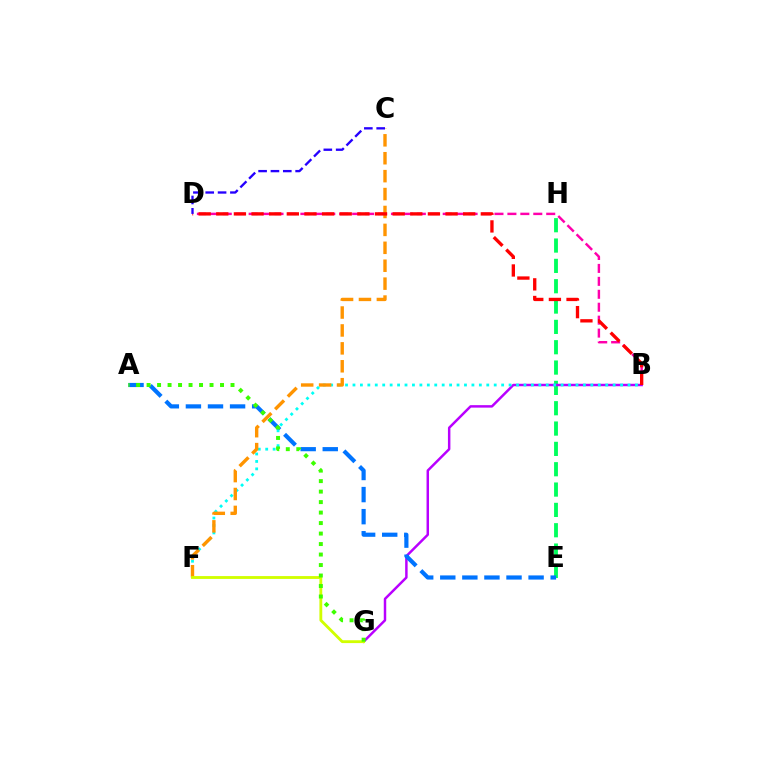{('B', 'D'): [{'color': '#ff00ac', 'line_style': 'dashed', 'thickness': 1.76}, {'color': '#ff0000', 'line_style': 'dashed', 'thickness': 2.4}], ('E', 'H'): [{'color': '#00ff5c', 'line_style': 'dashed', 'thickness': 2.76}], ('B', 'G'): [{'color': '#b900ff', 'line_style': 'solid', 'thickness': 1.78}], ('A', 'E'): [{'color': '#0074ff', 'line_style': 'dashed', 'thickness': 3.0}], ('B', 'F'): [{'color': '#00fff6', 'line_style': 'dotted', 'thickness': 2.02}], ('C', 'F'): [{'color': '#ff9400', 'line_style': 'dashed', 'thickness': 2.43}], ('C', 'D'): [{'color': '#2500ff', 'line_style': 'dashed', 'thickness': 1.68}], ('F', 'G'): [{'color': '#d1ff00', 'line_style': 'solid', 'thickness': 2.05}], ('A', 'G'): [{'color': '#3dff00', 'line_style': 'dotted', 'thickness': 2.85}]}